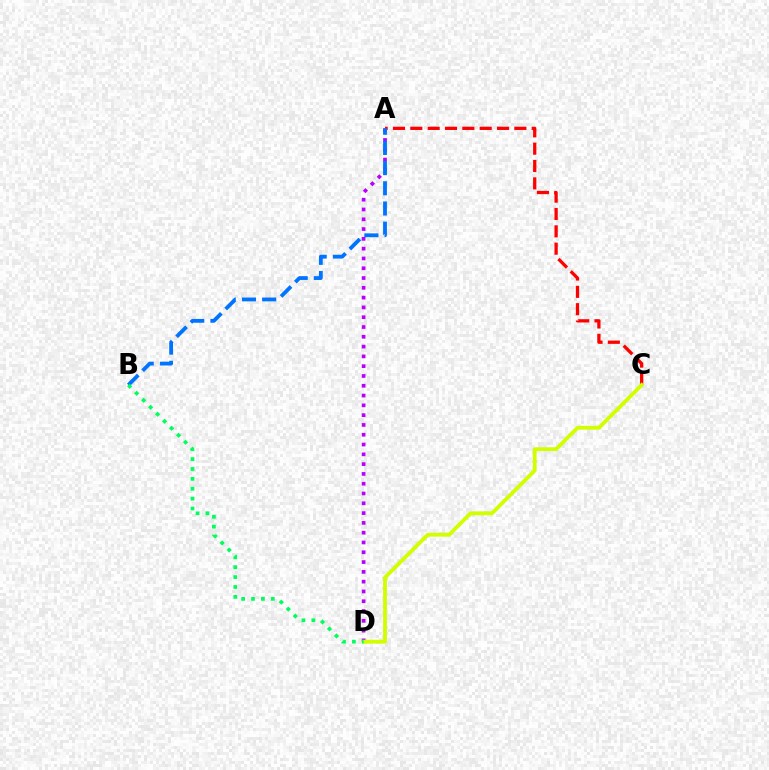{('A', 'D'): [{'color': '#b900ff', 'line_style': 'dotted', 'thickness': 2.66}], ('A', 'C'): [{'color': '#ff0000', 'line_style': 'dashed', 'thickness': 2.36}], ('C', 'D'): [{'color': '#d1ff00', 'line_style': 'solid', 'thickness': 2.75}], ('A', 'B'): [{'color': '#0074ff', 'line_style': 'dashed', 'thickness': 2.74}], ('B', 'D'): [{'color': '#00ff5c', 'line_style': 'dotted', 'thickness': 2.68}]}